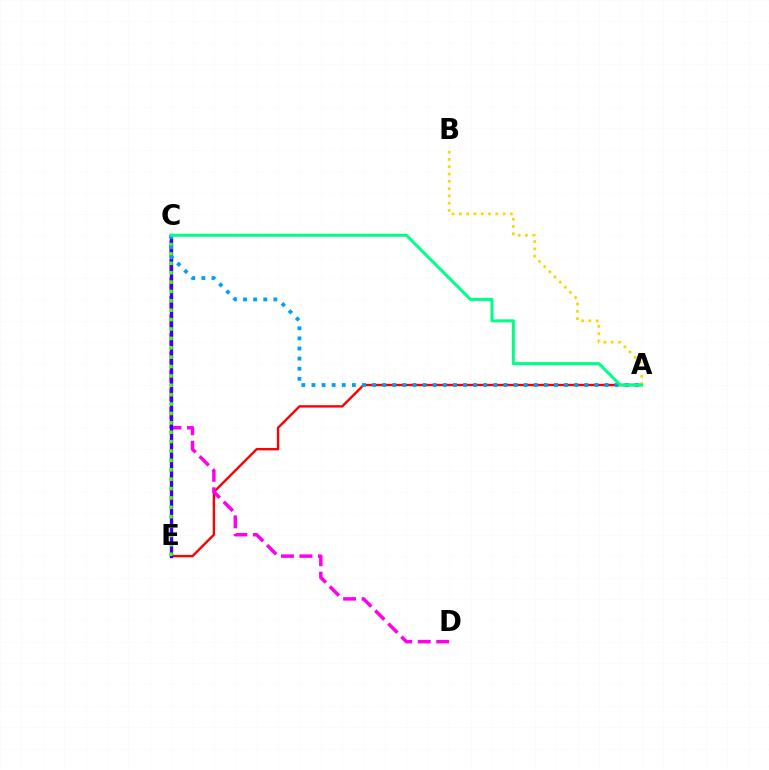{('A', 'E'): [{'color': '#ff0000', 'line_style': 'solid', 'thickness': 1.71}], ('C', 'D'): [{'color': '#ff00ed', 'line_style': 'dashed', 'thickness': 2.51}], ('C', 'E'): [{'color': '#3700ff', 'line_style': 'solid', 'thickness': 2.4}, {'color': '#4fff00', 'line_style': 'dotted', 'thickness': 2.55}], ('A', 'C'): [{'color': '#009eff', 'line_style': 'dotted', 'thickness': 2.74}, {'color': '#00ff86', 'line_style': 'solid', 'thickness': 2.17}], ('A', 'B'): [{'color': '#ffd500', 'line_style': 'dotted', 'thickness': 1.98}]}